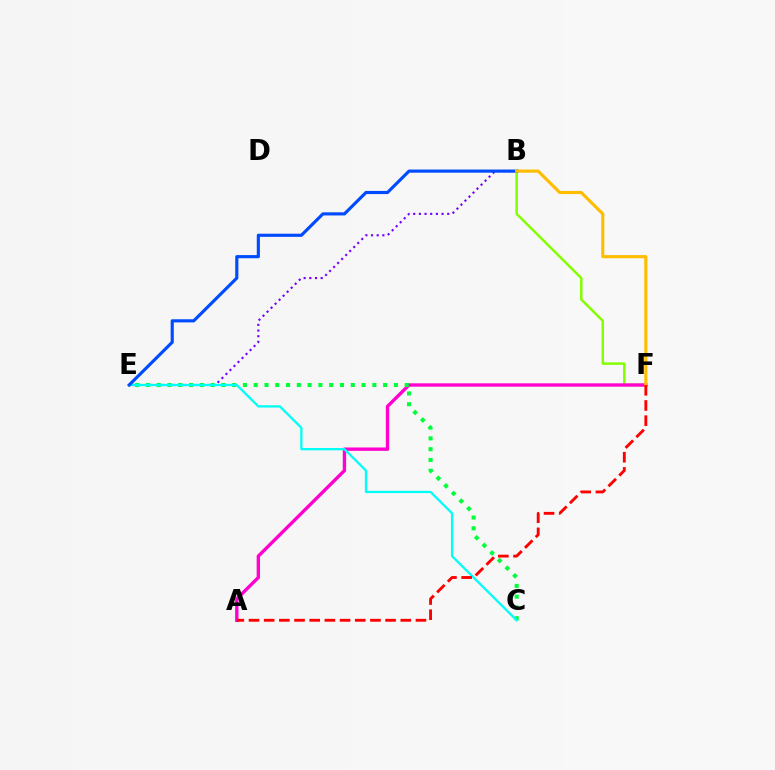{('B', 'E'): [{'color': '#7200ff', 'line_style': 'dotted', 'thickness': 1.54}, {'color': '#004bff', 'line_style': 'solid', 'thickness': 2.26}], ('B', 'F'): [{'color': '#84ff00', 'line_style': 'solid', 'thickness': 1.79}, {'color': '#ffbd00', 'line_style': 'solid', 'thickness': 2.26}], ('A', 'F'): [{'color': '#ff00cf', 'line_style': 'solid', 'thickness': 2.42}, {'color': '#ff0000', 'line_style': 'dashed', 'thickness': 2.06}], ('C', 'E'): [{'color': '#00ff39', 'line_style': 'dotted', 'thickness': 2.93}, {'color': '#00fff6', 'line_style': 'solid', 'thickness': 1.64}]}